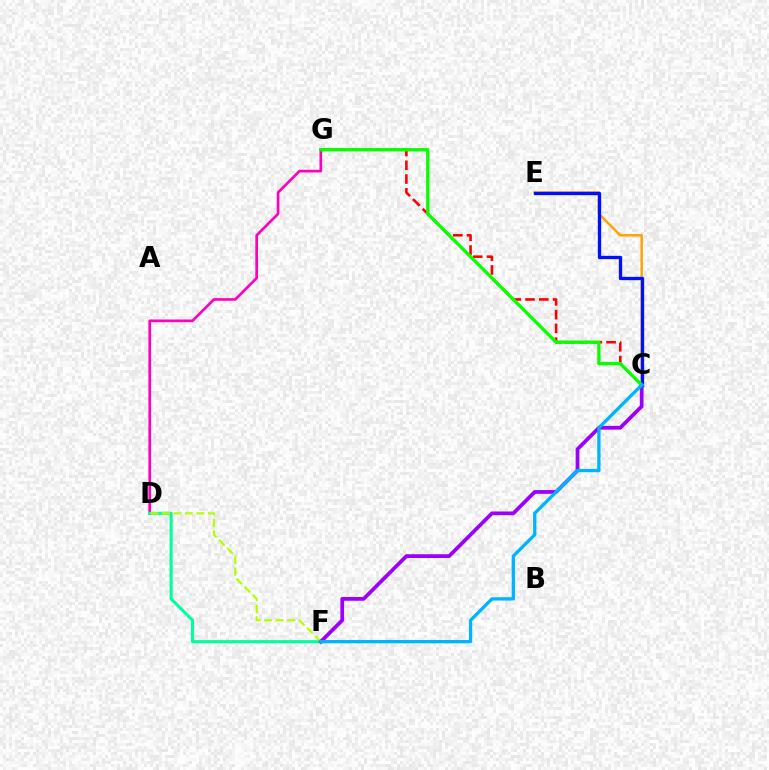{('C', 'E'): [{'color': '#ffa500', 'line_style': 'solid', 'thickness': 1.78}, {'color': '#0010ff', 'line_style': 'solid', 'thickness': 2.4}], ('D', 'G'): [{'color': '#ff00bd', 'line_style': 'solid', 'thickness': 1.92}], ('D', 'F'): [{'color': '#00ff9d', 'line_style': 'solid', 'thickness': 2.23}, {'color': '#b3ff00', 'line_style': 'dashed', 'thickness': 1.56}], ('C', 'G'): [{'color': '#ff0000', 'line_style': 'dashed', 'thickness': 1.87}, {'color': '#08ff00', 'line_style': 'solid', 'thickness': 2.37}], ('C', 'F'): [{'color': '#9b00ff', 'line_style': 'solid', 'thickness': 2.69}, {'color': '#00b5ff', 'line_style': 'solid', 'thickness': 2.38}]}